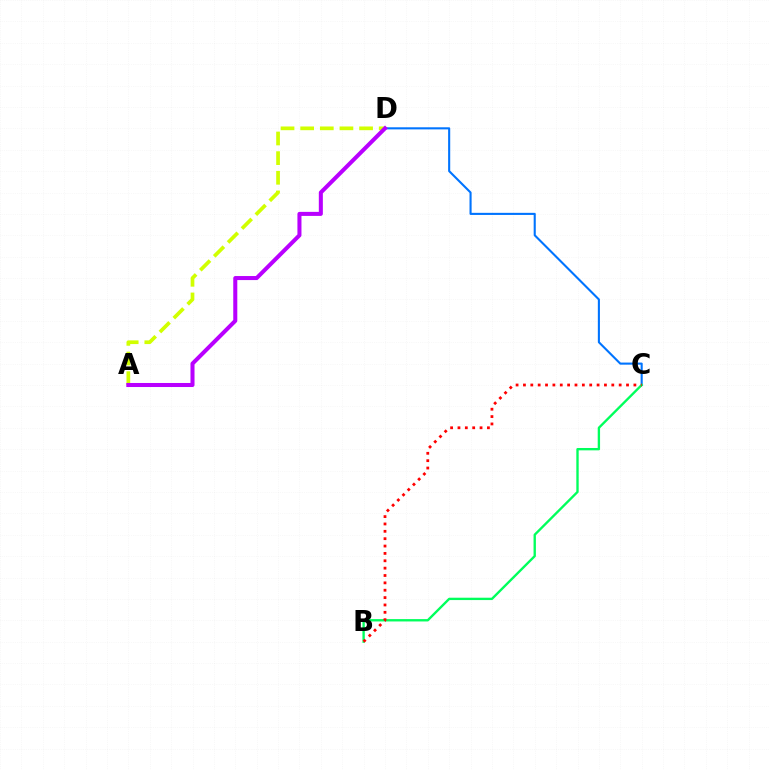{('A', 'D'): [{'color': '#d1ff00', 'line_style': 'dashed', 'thickness': 2.67}, {'color': '#b900ff', 'line_style': 'solid', 'thickness': 2.91}], ('C', 'D'): [{'color': '#0074ff', 'line_style': 'solid', 'thickness': 1.51}], ('B', 'C'): [{'color': '#00ff5c', 'line_style': 'solid', 'thickness': 1.7}, {'color': '#ff0000', 'line_style': 'dotted', 'thickness': 2.0}]}